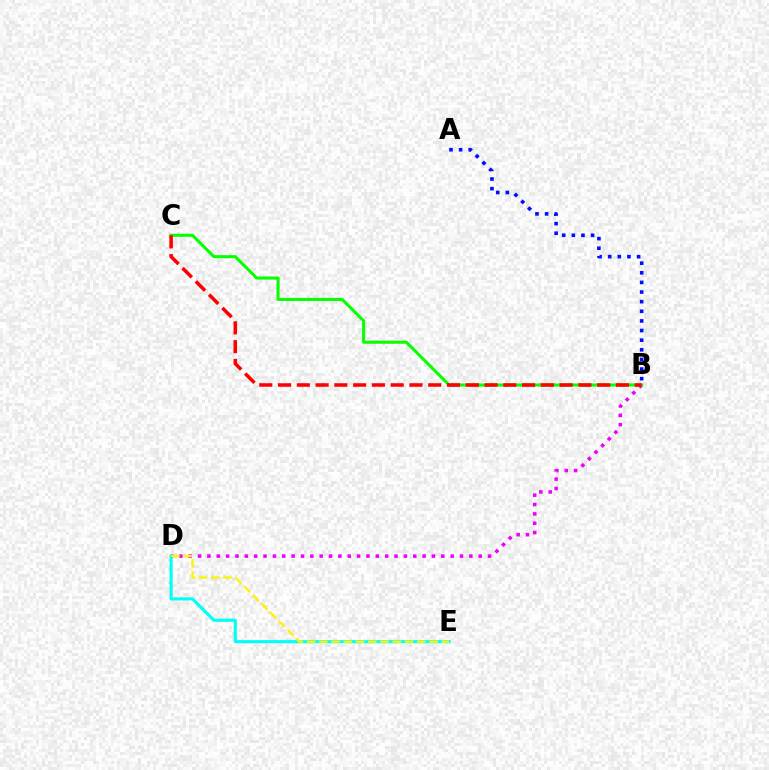{('B', 'D'): [{'color': '#ee00ff', 'line_style': 'dotted', 'thickness': 2.54}], ('B', 'C'): [{'color': '#08ff00', 'line_style': 'solid', 'thickness': 2.21}, {'color': '#ff0000', 'line_style': 'dashed', 'thickness': 2.55}], ('D', 'E'): [{'color': '#00fff6', 'line_style': 'solid', 'thickness': 2.23}, {'color': '#fcf500', 'line_style': 'dashed', 'thickness': 1.66}], ('A', 'B'): [{'color': '#0010ff', 'line_style': 'dotted', 'thickness': 2.61}]}